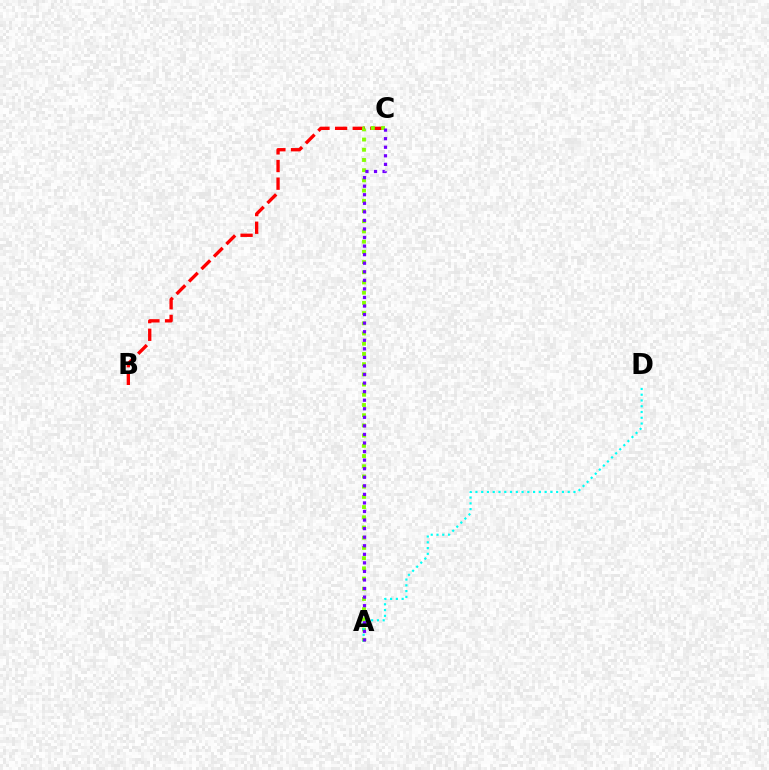{('B', 'C'): [{'color': '#ff0000', 'line_style': 'dashed', 'thickness': 2.4}], ('A', 'C'): [{'color': '#84ff00', 'line_style': 'dotted', 'thickness': 2.77}, {'color': '#7200ff', 'line_style': 'dotted', 'thickness': 2.33}], ('A', 'D'): [{'color': '#00fff6', 'line_style': 'dotted', 'thickness': 1.57}]}